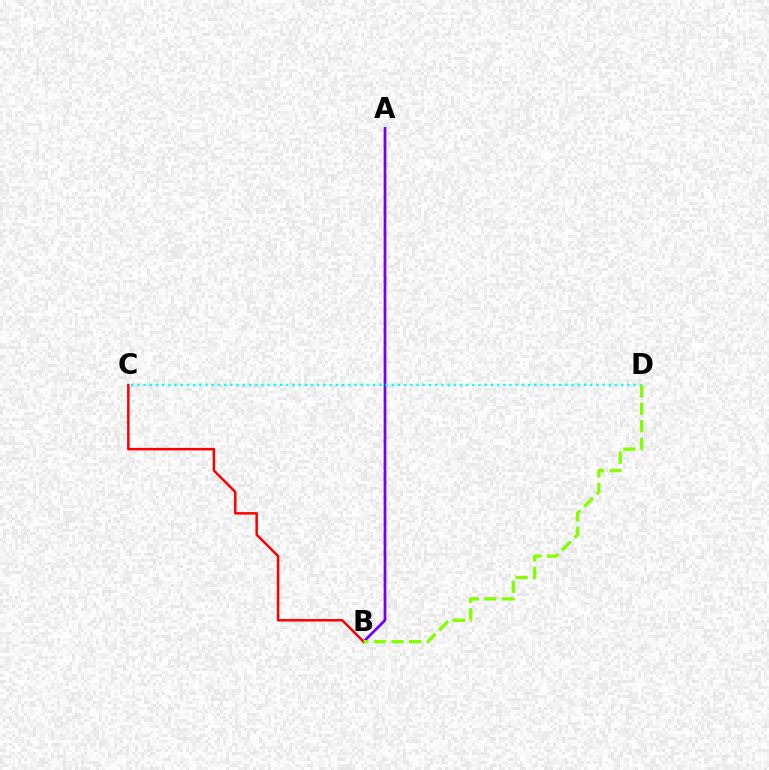{('A', 'B'): [{'color': '#7200ff', 'line_style': 'solid', 'thickness': 1.97}], ('B', 'C'): [{'color': '#ff0000', 'line_style': 'solid', 'thickness': 1.8}], ('C', 'D'): [{'color': '#00fff6', 'line_style': 'dotted', 'thickness': 1.69}], ('B', 'D'): [{'color': '#84ff00', 'line_style': 'dashed', 'thickness': 2.39}]}